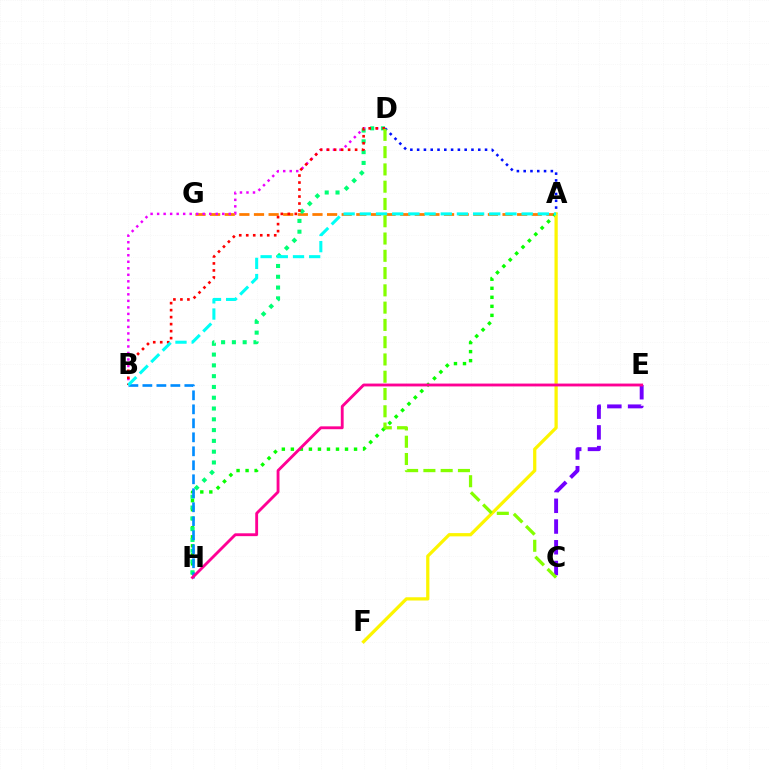{('A', 'G'): [{'color': '#ff7c00', 'line_style': 'dashed', 'thickness': 1.99}], ('A', 'H'): [{'color': '#08ff00', 'line_style': 'dotted', 'thickness': 2.45}], ('C', 'E'): [{'color': '#7200ff', 'line_style': 'dashed', 'thickness': 2.82}], ('A', 'D'): [{'color': '#0010ff', 'line_style': 'dotted', 'thickness': 1.84}], ('B', 'D'): [{'color': '#ee00ff', 'line_style': 'dotted', 'thickness': 1.77}, {'color': '#ff0000', 'line_style': 'dotted', 'thickness': 1.9}], ('D', 'H'): [{'color': '#00ff74', 'line_style': 'dotted', 'thickness': 2.93}], ('B', 'H'): [{'color': '#008cff', 'line_style': 'dashed', 'thickness': 1.9}], ('A', 'F'): [{'color': '#fcf500', 'line_style': 'solid', 'thickness': 2.34}], ('A', 'B'): [{'color': '#00fff6', 'line_style': 'dashed', 'thickness': 2.2}], ('E', 'H'): [{'color': '#ff0094', 'line_style': 'solid', 'thickness': 2.05}], ('C', 'D'): [{'color': '#84ff00', 'line_style': 'dashed', 'thickness': 2.35}]}